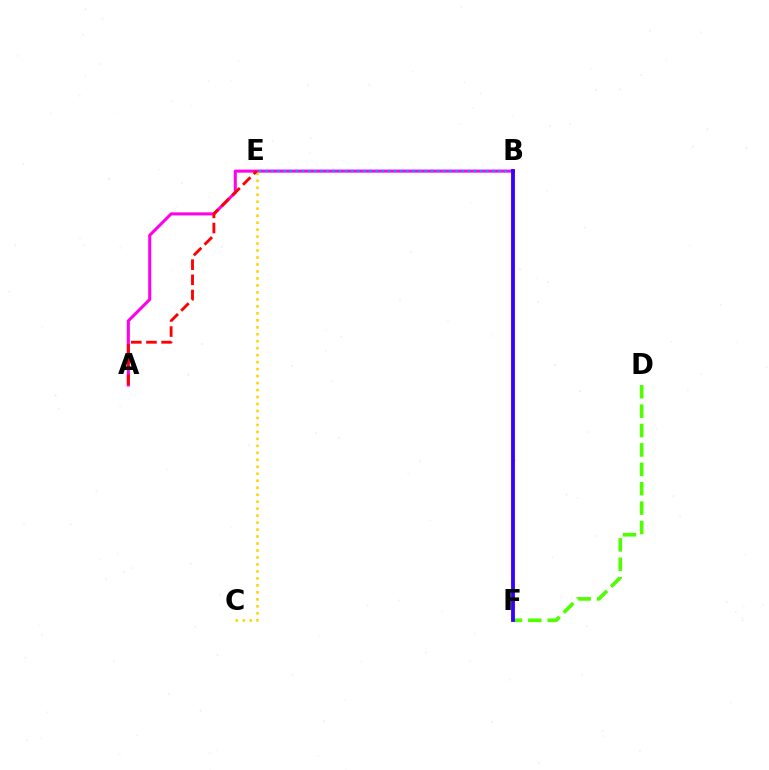{('A', 'B'): [{'color': '#ff00ed', 'line_style': 'solid', 'thickness': 2.2}], ('C', 'E'): [{'color': '#ffd500', 'line_style': 'dotted', 'thickness': 1.9}], ('B', 'F'): [{'color': '#00ff86', 'line_style': 'solid', 'thickness': 1.56}, {'color': '#3700ff', 'line_style': 'solid', 'thickness': 2.76}], ('D', 'F'): [{'color': '#4fff00', 'line_style': 'dashed', 'thickness': 2.63}], ('B', 'E'): [{'color': '#009eff', 'line_style': 'dotted', 'thickness': 1.67}], ('A', 'E'): [{'color': '#ff0000', 'line_style': 'dashed', 'thickness': 2.06}]}